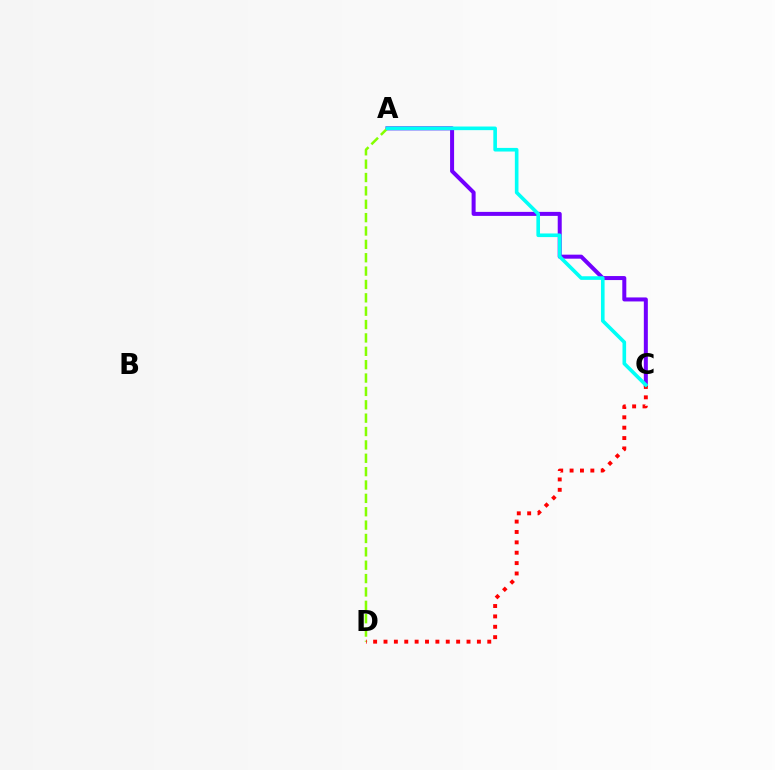{('A', 'C'): [{'color': '#7200ff', 'line_style': 'solid', 'thickness': 2.89}, {'color': '#00fff6', 'line_style': 'solid', 'thickness': 2.61}], ('A', 'D'): [{'color': '#84ff00', 'line_style': 'dashed', 'thickness': 1.82}], ('C', 'D'): [{'color': '#ff0000', 'line_style': 'dotted', 'thickness': 2.82}]}